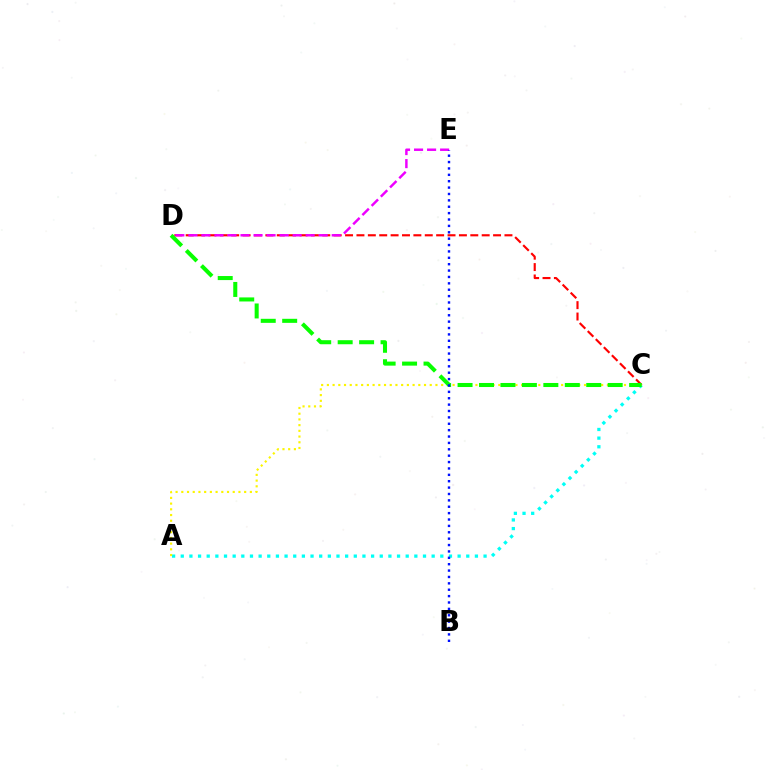{('C', 'D'): [{'color': '#ff0000', 'line_style': 'dashed', 'thickness': 1.55}, {'color': '#08ff00', 'line_style': 'dashed', 'thickness': 2.91}], ('D', 'E'): [{'color': '#ee00ff', 'line_style': 'dashed', 'thickness': 1.77}], ('A', 'C'): [{'color': '#00fff6', 'line_style': 'dotted', 'thickness': 2.35}, {'color': '#fcf500', 'line_style': 'dotted', 'thickness': 1.55}], ('B', 'E'): [{'color': '#0010ff', 'line_style': 'dotted', 'thickness': 1.73}]}